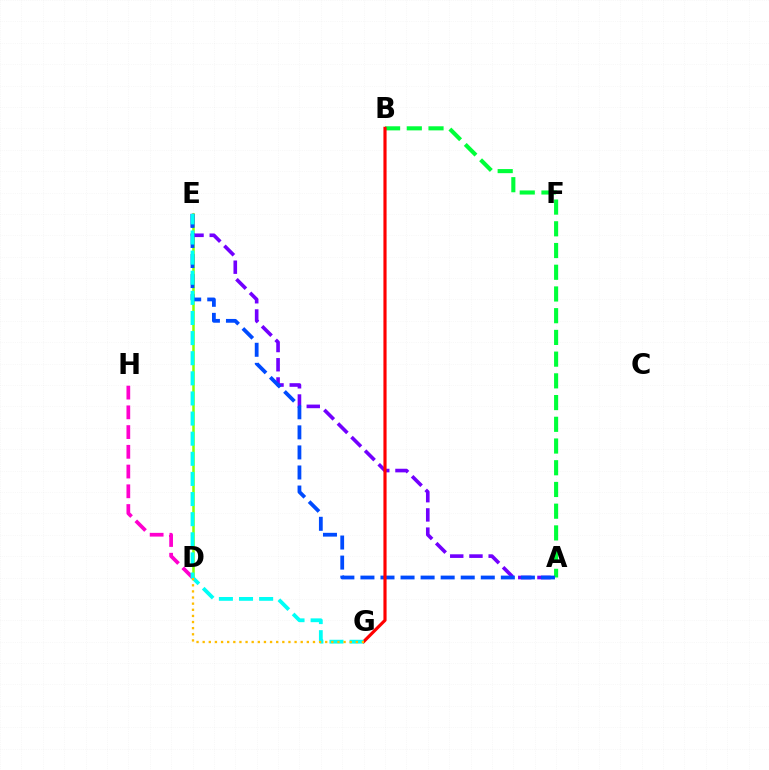{('D', 'E'): [{'color': '#84ff00', 'line_style': 'solid', 'thickness': 1.82}], ('A', 'B'): [{'color': '#00ff39', 'line_style': 'dashed', 'thickness': 2.95}], ('D', 'H'): [{'color': '#ff00cf', 'line_style': 'dashed', 'thickness': 2.68}], ('A', 'E'): [{'color': '#7200ff', 'line_style': 'dashed', 'thickness': 2.61}, {'color': '#004bff', 'line_style': 'dashed', 'thickness': 2.73}], ('B', 'G'): [{'color': '#ff0000', 'line_style': 'solid', 'thickness': 2.27}], ('E', 'G'): [{'color': '#00fff6', 'line_style': 'dashed', 'thickness': 2.73}], ('D', 'G'): [{'color': '#ffbd00', 'line_style': 'dotted', 'thickness': 1.66}]}